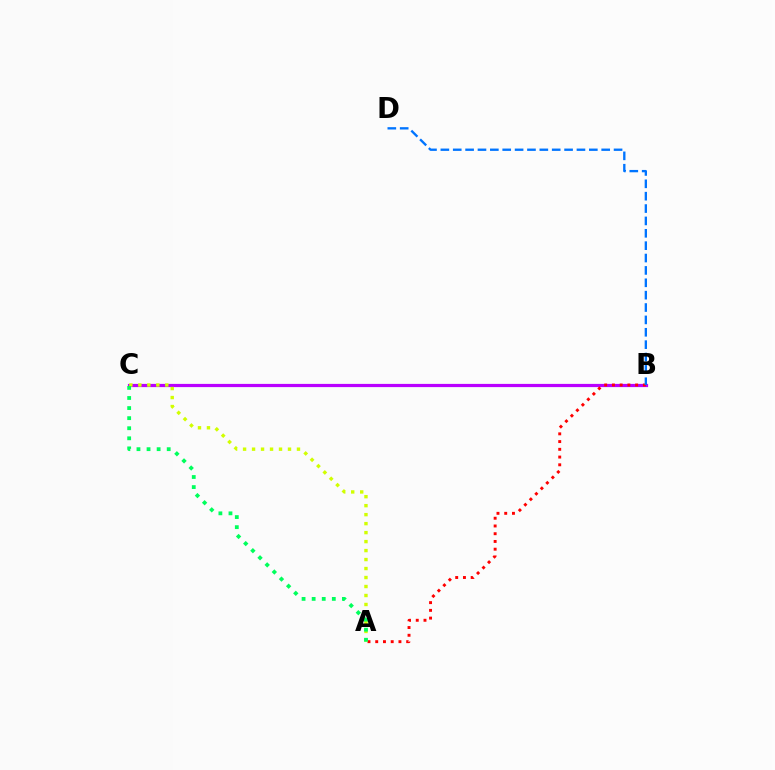{('B', 'C'): [{'color': '#b900ff', 'line_style': 'solid', 'thickness': 2.31}], ('A', 'B'): [{'color': '#ff0000', 'line_style': 'dotted', 'thickness': 2.1}], ('B', 'D'): [{'color': '#0074ff', 'line_style': 'dashed', 'thickness': 1.68}], ('A', 'C'): [{'color': '#d1ff00', 'line_style': 'dotted', 'thickness': 2.44}, {'color': '#00ff5c', 'line_style': 'dotted', 'thickness': 2.74}]}